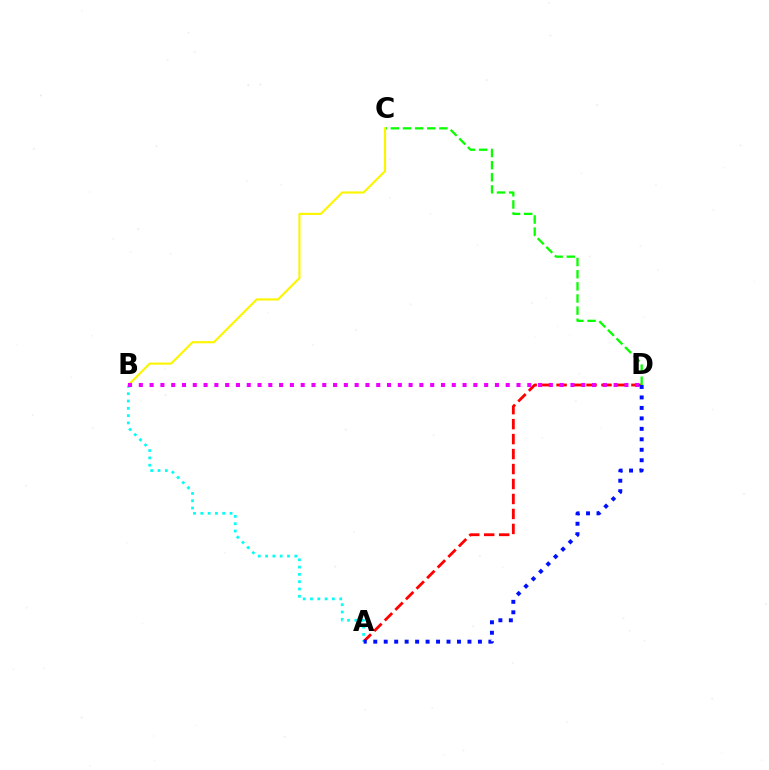{('A', 'D'): [{'color': '#ff0000', 'line_style': 'dashed', 'thickness': 2.03}, {'color': '#0010ff', 'line_style': 'dotted', 'thickness': 2.84}], ('A', 'B'): [{'color': '#00fff6', 'line_style': 'dotted', 'thickness': 1.99}], ('C', 'D'): [{'color': '#08ff00', 'line_style': 'dashed', 'thickness': 1.65}], ('B', 'C'): [{'color': '#fcf500', 'line_style': 'solid', 'thickness': 1.54}], ('B', 'D'): [{'color': '#ee00ff', 'line_style': 'dotted', 'thickness': 2.93}]}